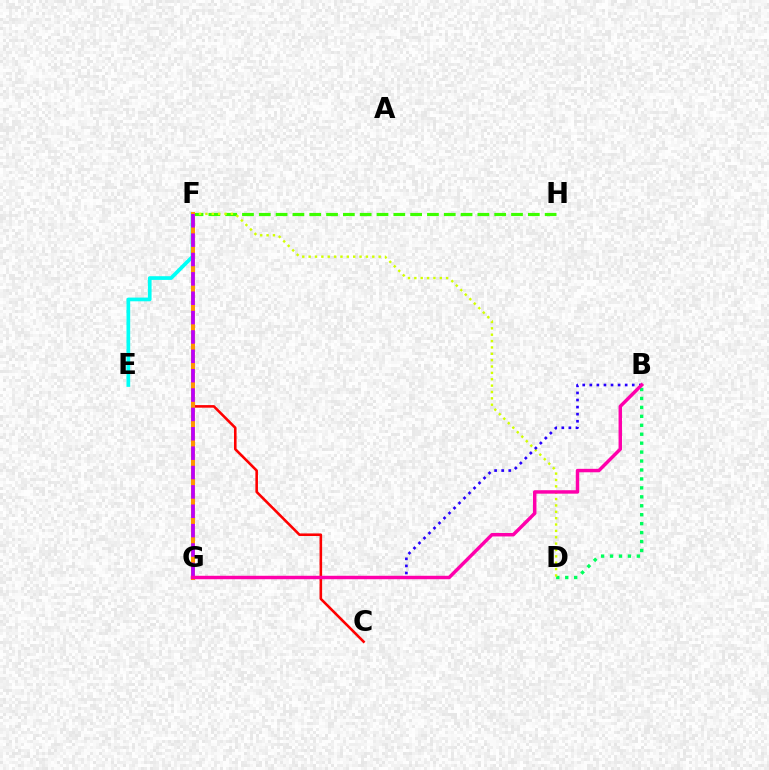{('E', 'F'): [{'color': '#00fff6', 'line_style': 'solid', 'thickness': 2.67}], ('F', 'H'): [{'color': '#3dff00', 'line_style': 'dashed', 'thickness': 2.28}], ('B', 'D'): [{'color': '#00ff5c', 'line_style': 'dotted', 'thickness': 2.43}], ('C', 'F'): [{'color': '#ff0000', 'line_style': 'solid', 'thickness': 1.86}], ('D', 'F'): [{'color': '#d1ff00', 'line_style': 'dotted', 'thickness': 1.73}], ('B', 'G'): [{'color': '#2500ff', 'line_style': 'dotted', 'thickness': 1.92}, {'color': '#ff00ac', 'line_style': 'solid', 'thickness': 2.48}], ('F', 'G'): [{'color': '#0074ff', 'line_style': 'dotted', 'thickness': 2.79}, {'color': '#ff9400', 'line_style': 'solid', 'thickness': 2.89}, {'color': '#b900ff', 'line_style': 'dashed', 'thickness': 2.63}]}